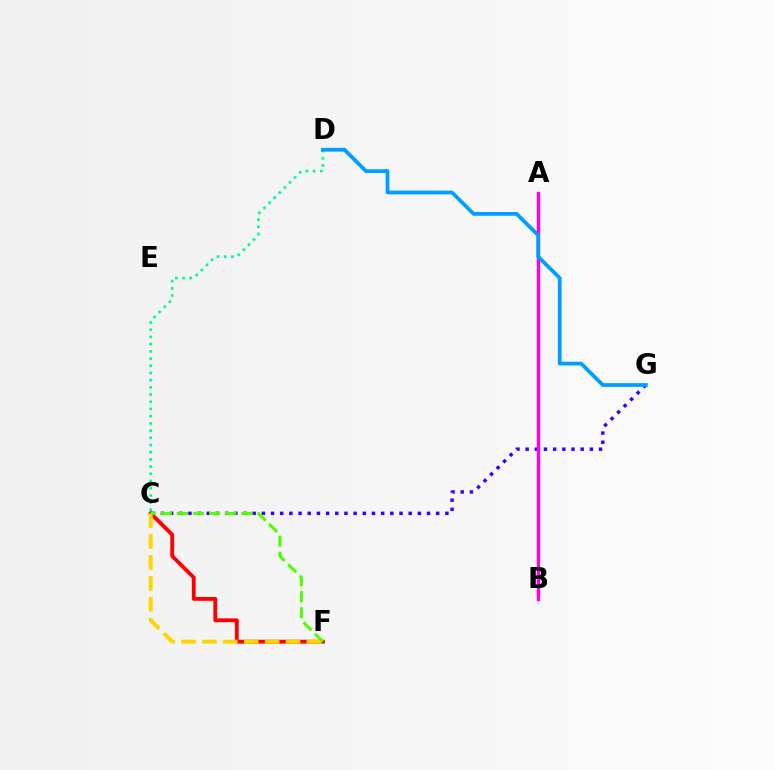{('C', 'F'): [{'color': '#ff0000', 'line_style': 'solid', 'thickness': 2.76}, {'color': '#ffd500', 'line_style': 'dashed', 'thickness': 2.84}, {'color': '#4fff00', 'line_style': 'dashed', 'thickness': 2.19}], ('C', 'G'): [{'color': '#3700ff', 'line_style': 'dotted', 'thickness': 2.49}], ('A', 'B'): [{'color': '#ff00ed', 'line_style': 'solid', 'thickness': 2.46}], ('C', 'D'): [{'color': '#00ff86', 'line_style': 'dotted', 'thickness': 1.96}], ('D', 'G'): [{'color': '#009eff', 'line_style': 'solid', 'thickness': 2.71}]}